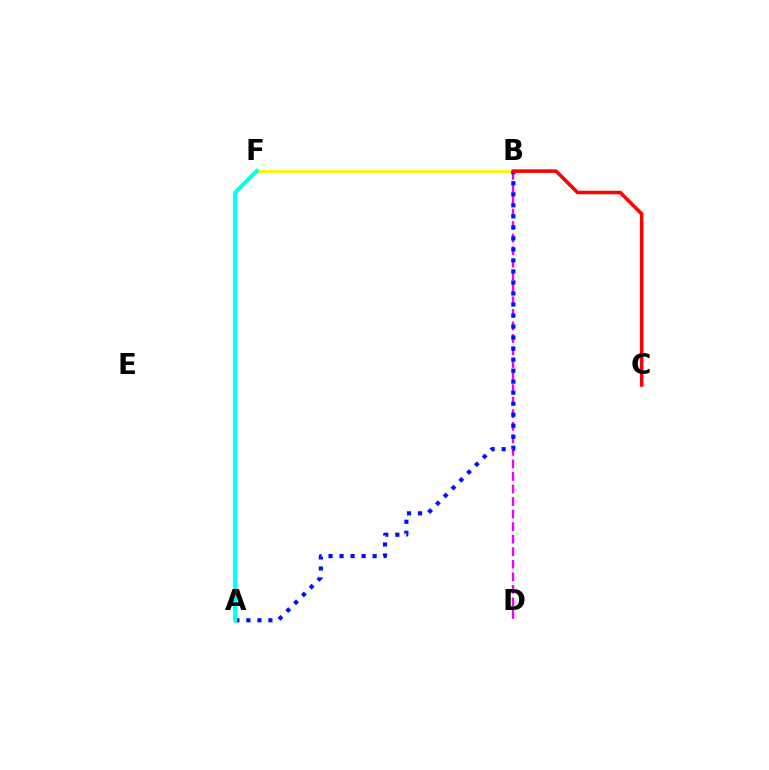{('B', 'F'): [{'color': '#fcf500', 'line_style': 'solid', 'thickness': 1.95}], ('A', 'F'): [{'color': '#08ff00', 'line_style': 'solid', 'thickness': 2.59}, {'color': '#00fff6', 'line_style': 'solid', 'thickness': 2.81}], ('B', 'D'): [{'color': '#ee00ff', 'line_style': 'dashed', 'thickness': 1.7}], ('A', 'B'): [{'color': '#0010ff', 'line_style': 'dotted', 'thickness': 2.99}], ('B', 'C'): [{'color': '#ff0000', 'line_style': 'solid', 'thickness': 2.55}]}